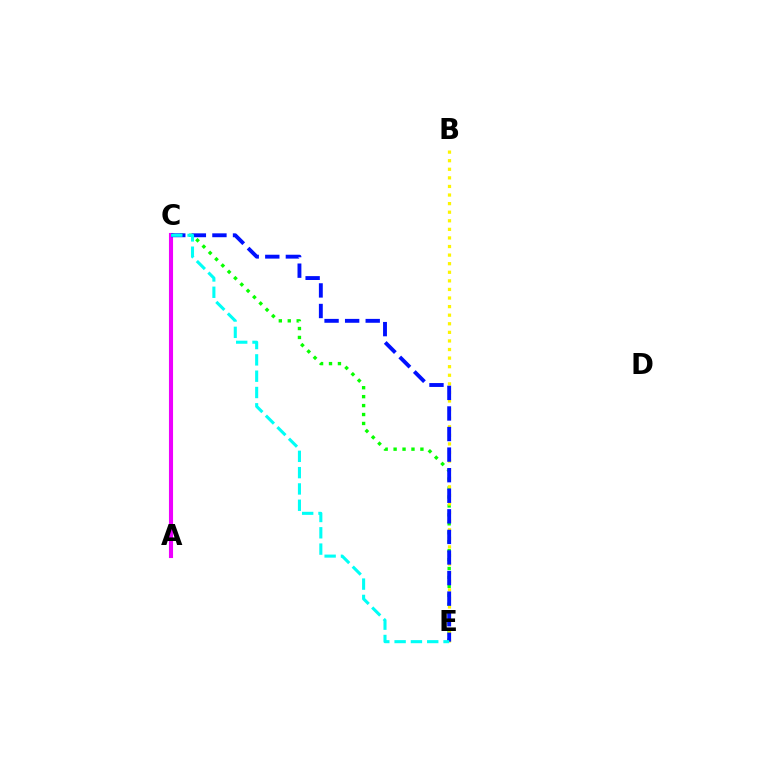{('C', 'E'): [{'color': '#08ff00', 'line_style': 'dotted', 'thickness': 2.43}, {'color': '#0010ff', 'line_style': 'dashed', 'thickness': 2.79}, {'color': '#00fff6', 'line_style': 'dashed', 'thickness': 2.22}], ('A', 'C'): [{'color': '#ff0000', 'line_style': 'dotted', 'thickness': 2.87}, {'color': '#ee00ff', 'line_style': 'solid', 'thickness': 2.95}], ('B', 'E'): [{'color': '#fcf500', 'line_style': 'dotted', 'thickness': 2.33}]}